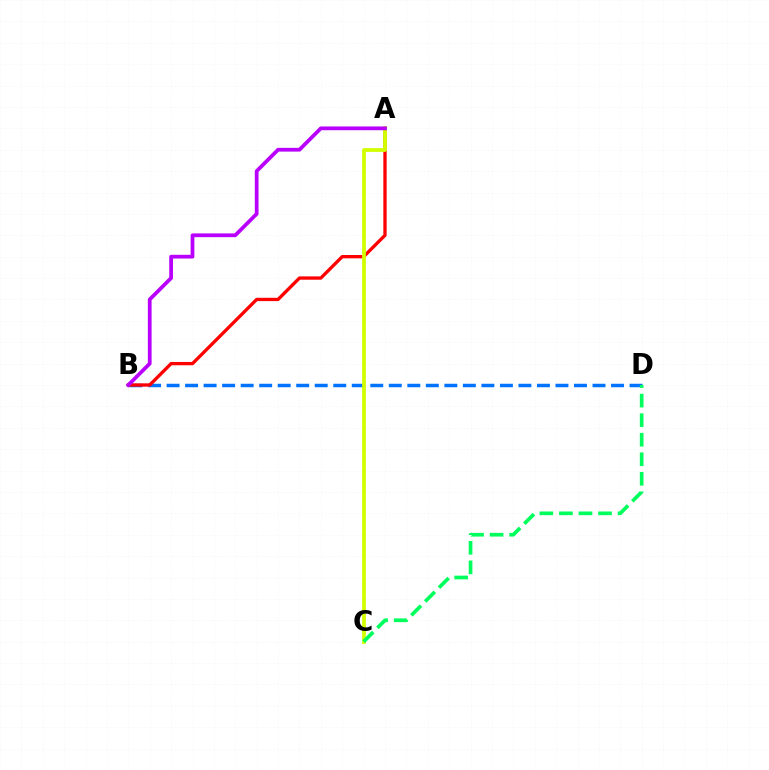{('B', 'D'): [{'color': '#0074ff', 'line_style': 'dashed', 'thickness': 2.52}], ('A', 'B'): [{'color': '#ff0000', 'line_style': 'solid', 'thickness': 2.39}, {'color': '#b900ff', 'line_style': 'solid', 'thickness': 2.7}], ('A', 'C'): [{'color': '#d1ff00', 'line_style': 'solid', 'thickness': 2.73}], ('C', 'D'): [{'color': '#00ff5c', 'line_style': 'dashed', 'thickness': 2.66}]}